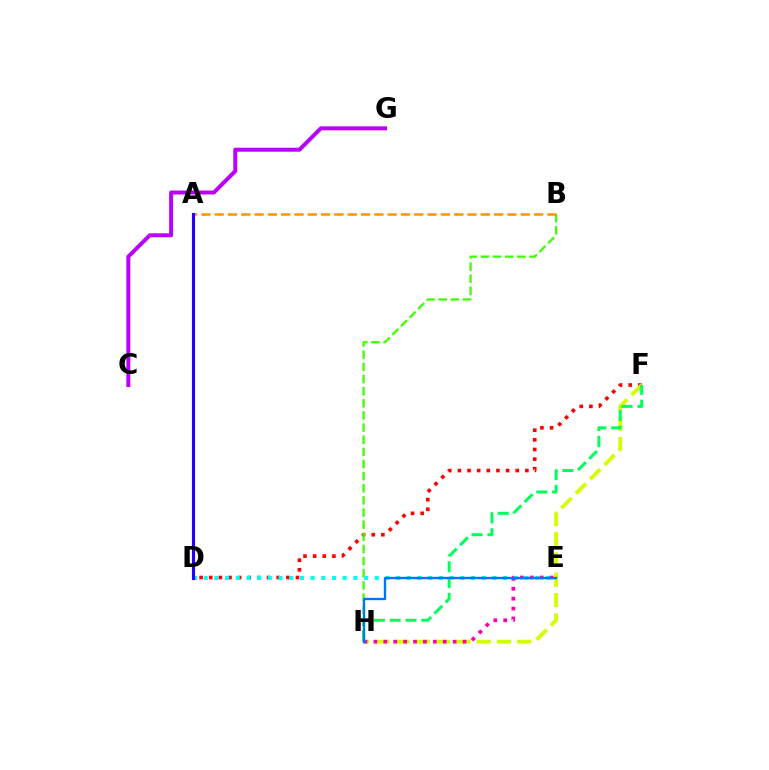{('D', 'F'): [{'color': '#ff0000', 'line_style': 'dotted', 'thickness': 2.62}], ('F', 'H'): [{'color': '#d1ff00', 'line_style': 'dashed', 'thickness': 2.76}, {'color': '#00ff5c', 'line_style': 'dashed', 'thickness': 2.15}], ('B', 'H'): [{'color': '#3dff00', 'line_style': 'dashed', 'thickness': 1.65}], ('C', 'G'): [{'color': '#b900ff', 'line_style': 'solid', 'thickness': 2.86}], ('A', 'B'): [{'color': '#ff9400', 'line_style': 'dashed', 'thickness': 1.81}], ('D', 'E'): [{'color': '#00fff6', 'line_style': 'dotted', 'thickness': 2.9}], ('E', 'H'): [{'color': '#ff00ac', 'line_style': 'dotted', 'thickness': 2.69}, {'color': '#0074ff', 'line_style': 'solid', 'thickness': 1.7}], ('A', 'D'): [{'color': '#2500ff', 'line_style': 'solid', 'thickness': 2.25}]}